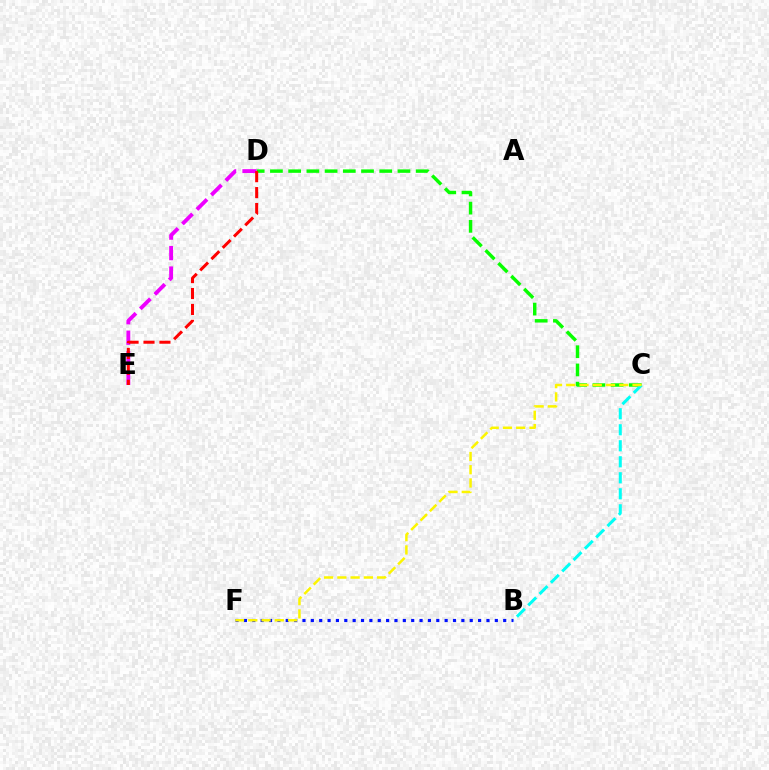{('C', 'D'): [{'color': '#08ff00', 'line_style': 'dashed', 'thickness': 2.47}], ('B', 'C'): [{'color': '#00fff6', 'line_style': 'dashed', 'thickness': 2.17}], ('D', 'E'): [{'color': '#ee00ff', 'line_style': 'dashed', 'thickness': 2.78}, {'color': '#ff0000', 'line_style': 'dashed', 'thickness': 2.16}], ('B', 'F'): [{'color': '#0010ff', 'line_style': 'dotted', 'thickness': 2.27}], ('C', 'F'): [{'color': '#fcf500', 'line_style': 'dashed', 'thickness': 1.8}]}